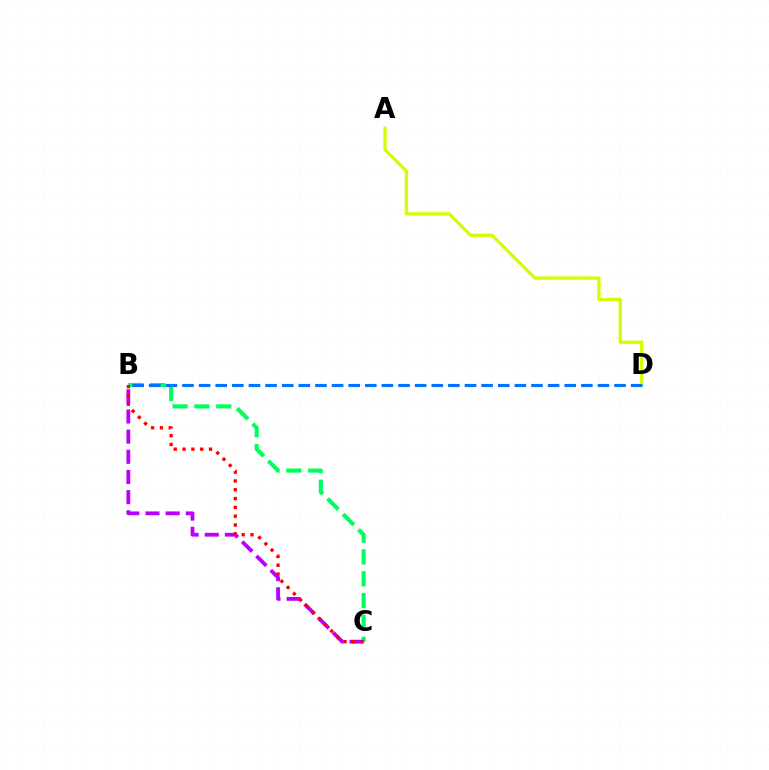{('A', 'D'): [{'color': '#d1ff00', 'line_style': 'solid', 'thickness': 2.36}], ('B', 'C'): [{'color': '#00ff5c', 'line_style': 'dashed', 'thickness': 2.97}, {'color': '#b900ff', 'line_style': 'dashed', 'thickness': 2.74}, {'color': '#ff0000', 'line_style': 'dotted', 'thickness': 2.39}], ('B', 'D'): [{'color': '#0074ff', 'line_style': 'dashed', 'thickness': 2.26}]}